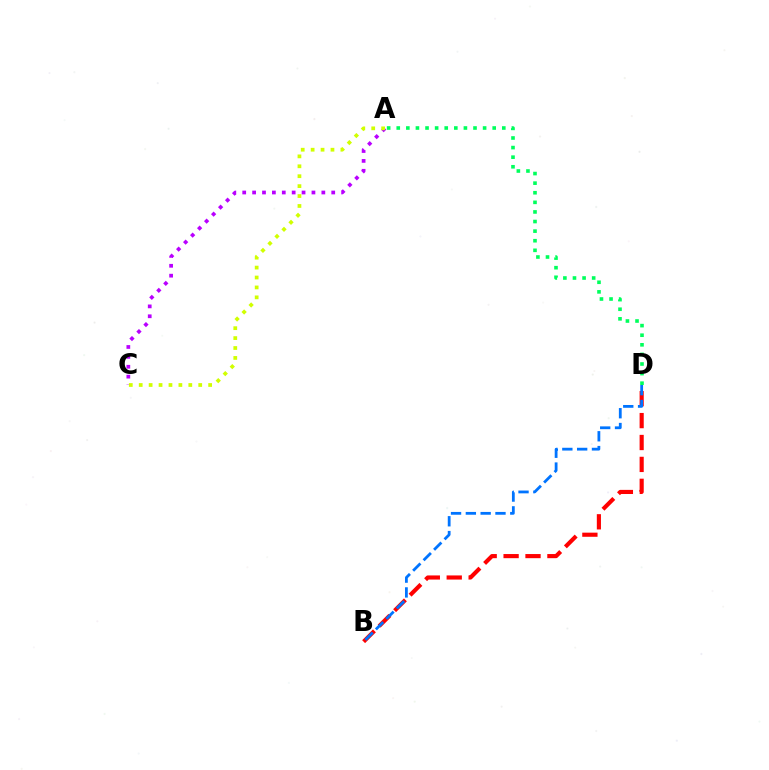{('A', 'D'): [{'color': '#00ff5c', 'line_style': 'dotted', 'thickness': 2.61}], ('A', 'C'): [{'color': '#b900ff', 'line_style': 'dotted', 'thickness': 2.69}, {'color': '#d1ff00', 'line_style': 'dotted', 'thickness': 2.7}], ('B', 'D'): [{'color': '#ff0000', 'line_style': 'dashed', 'thickness': 2.98}, {'color': '#0074ff', 'line_style': 'dashed', 'thickness': 2.01}]}